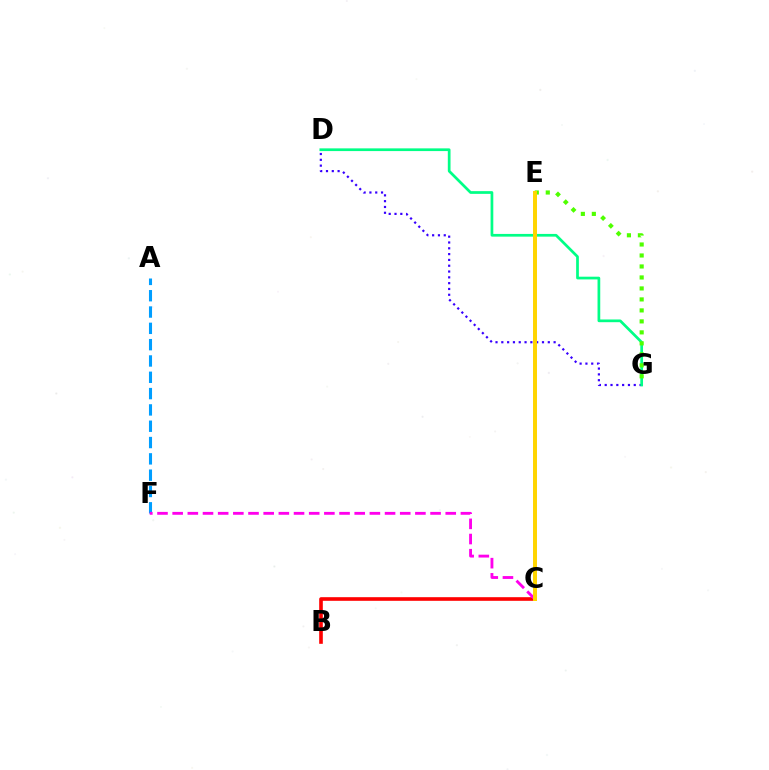{('B', 'C'): [{'color': '#ff0000', 'line_style': 'solid', 'thickness': 2.61}], ('A', 'F'): [{'color': '#009eff', 'line_style': 'dashed', 'thickness': 2.22}], ('D', 'G'): [{'color': '#3700ff', 'line_style': 'dotted', 'thickness': 1.58}, {'color': '#00ff86', 'line_style': 'solid', 'thickness': 1.95}], ('C', 'F'): [{'color': '#ff00ed', 'line_style': 'dashed', 'thickness': 2.06}], ('E', 'G'): [{'color': '#4fff00', 'line_style': 'dotted', 'thickness': 2.98}], ('C', 'E'): [{'color': '#ffd500', 'line_style': 'solid', 'thickness': 2.86}]}